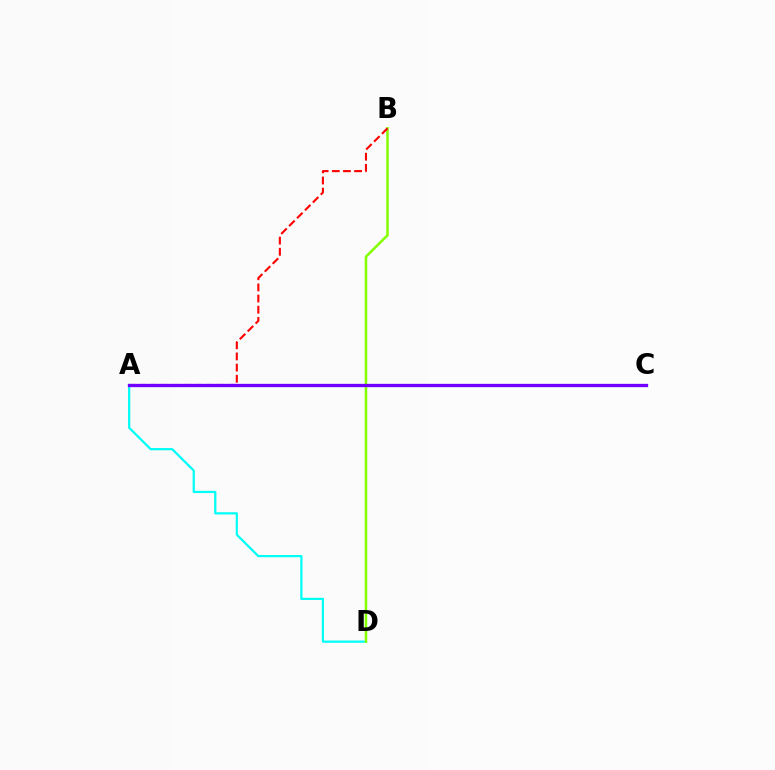{('A', 'D'): [{'color': '#00fff6', 'line_style': 'solid', 'thickness': 1.6}], ('B', 'D'): [{'color': '#84ff00', 'line_style': 'solid', 'thickness': 1.81}], ('A', 'B'): [{'color': '#ff0000', 'line_style': 'dashed', 'thickness': 1.51}], ('A', 'C'): [{'color': '#7200ff', 'line_style': 'solid', 'thickness': 2.38}]}